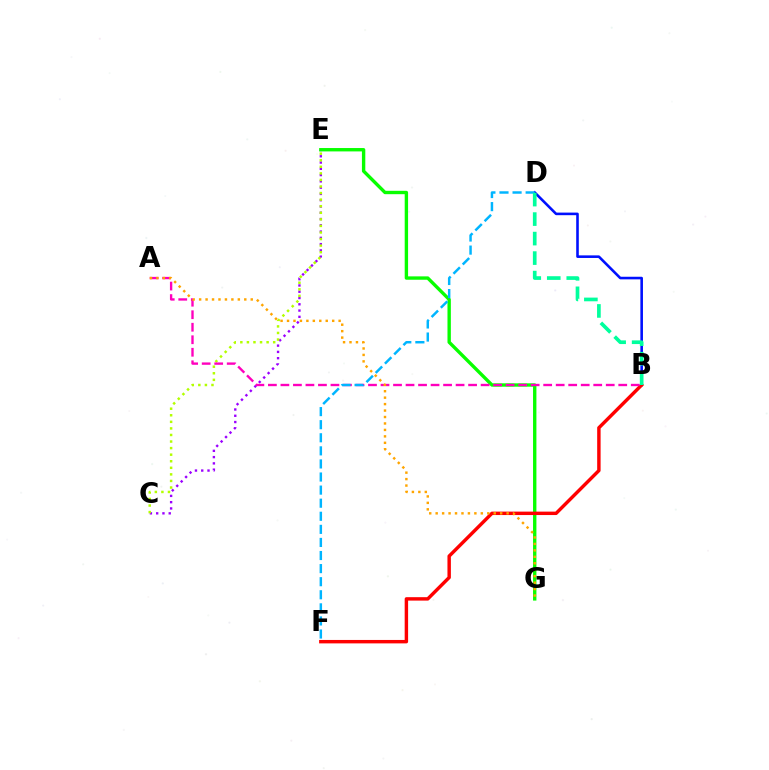{('B', 'D'): [{'color': '#0010ff', 'line_style': 'solid', 'thickness': 1.87}, {'color': '#00ff9d', 'line_style': 'dashed', 'thickness': 2.65}], ('C', 'E'): [{'color': '#9b00ff', 'line_style': 'dotted', 'thickness': 1.7}, {'color': '#b3ff00', 'line_style': 'dotted', 'thickness': 1.78}], ('E', 'G'): [{'color': '#08ff00', 'line_style': 'solid', 'thickness': 2.43}], ('B', 'F'): [{'color': '#ff0000', 'line_style': 'solid', 'thickness': 2.47}], ('A', 'B'): [{'color': '#ff00bd', 'line_style': 'dashed', 'thickness': 1.7}], ('D', 'F'): [{'color': '#00b5ff', 'line_style': 'dashed', 'thickness': 1.78}], ('A', 'G'): [{'color': '#ffa500', 'line_style': 'dotted', 'thickness': 1.75}]}